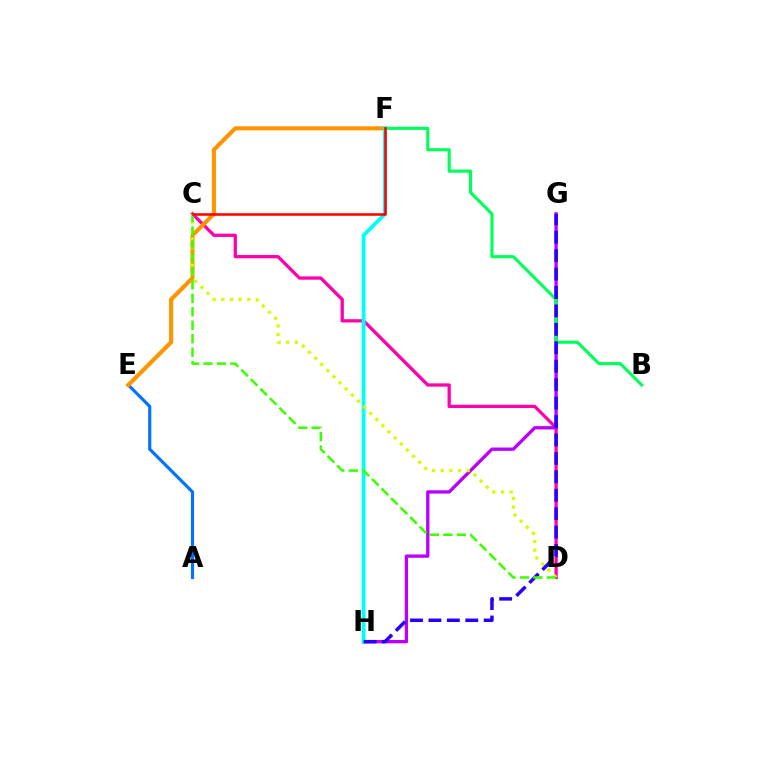{('C', 'D'): [{'color': '#ff00ac', 'line_style': 'solid', 'thickness': 2.36}, {'color': '#d1ff00', 'line_style': 'dotted', 'thickness': 2.35}, {'color': '#3dff00', 'line_style': 'dashed', 'thickness': 1.83}], ('G', 'H'): [{'color': '#b900ff', 'line_style': 'solid', 'thickness': 2.39}, {'color': '#2500ff', 'line_style': 'dashed', 'thickness': 2.5}], ('A', 'E'): [{'color': '#0074ff', 'line_style': 'solid', 'thickness': 2.27}], ('E', 'F'): [{'color': '#ff9400', 'line_style': 'solid', 'thickness': 2.96}], ('B', 'F'): [{'color': '#00ff5c', 'line_style': 'solid', 'thickness': 2.26}], ('F', 'H'): [{'color': '#00fff6', 'line_style': 'solid', 'thickness': 2.77}], ('C', 'F'): [{'color': '#ff0000', 'line_style': 'solid', 'thickness': 1.82}]}